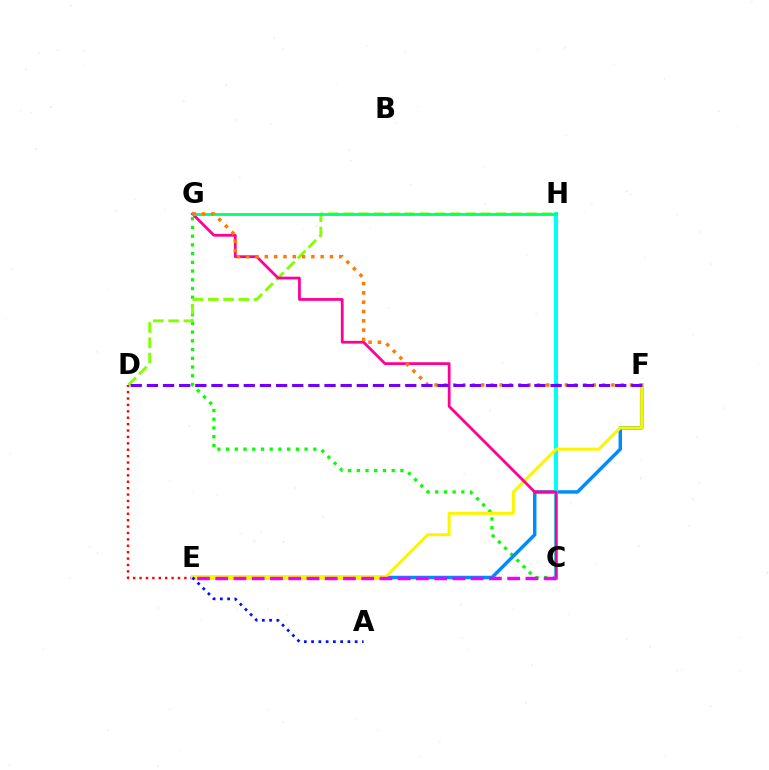{('C', 'G'): [{'color': '#08ff00', 'line_style': 'dotted', 'thickness': 2.37}, {'color': '#ff0094', 'line_style': 'solid', 'thickness': 1.98}], ('E', 'F'): [{'color': '#008cff', 'line_style': 'solid', 'thickness': 2.5}, {'color': '#fcf500', 'line_style': 'solid', 'thickness': 2.16}], ('D', 'E'): [{'color': '#ff0000', 'line_style': 'dotted', 'thickness': 1.74}], ('C', 'H'): [{'color': '#00fff6', 'line_style': 'solid', 'thickness': 2.92}], ('D', 'H'): [{'color': '#84ff00', 'line_style': 'dashed', 'thickness': 2.07}], ('A', 'E'): [{'color': '#0010ff', 'line_style': 'dotted', 'thickness': 1.97}], ('G', 'H'): [{'color': '#00ff74', 'line_style': 'solid', 'thickness': 2.03}], ('F', 'G'): [{'color': '#ff7c00', 'line_style': 'dotted', 'thickness': 2.53}], ('C', 'E'): [{'color': '#ee00ff', 'line_style': 'dashed', 'thickness': 2.48}], ('D', 'F'): [{'color': '#7200ff', 'line_style': 'dashed', 'thickness': 2.19}]}